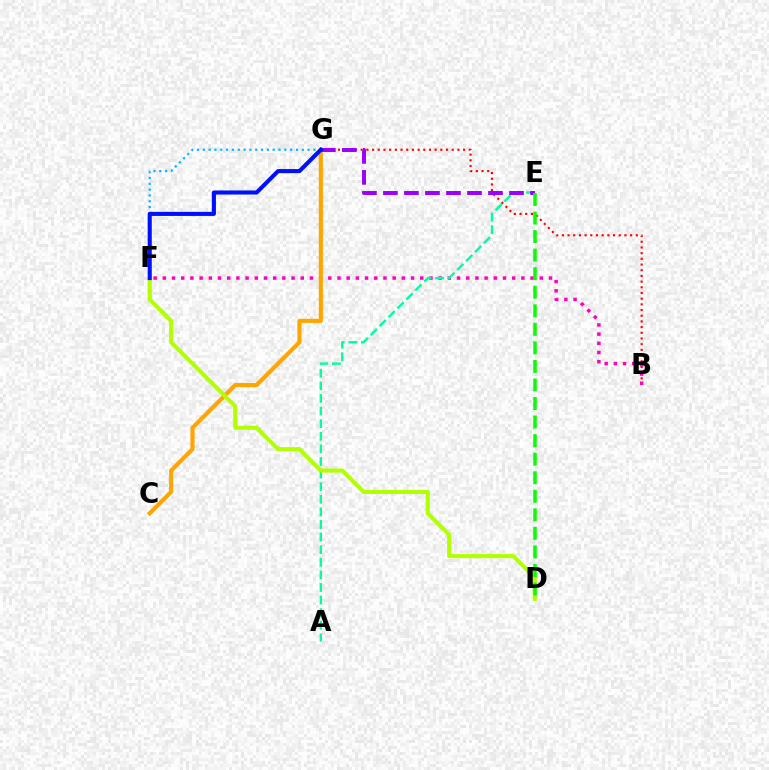{('B', 'G'): [{'color': '#ff0000', 'line_style': 'dotted', 'thickness': 1.55}], ('B', 'F'): [{'color': '#ff00bd', 'line_style': 'dotted', 'thickness': 2.5}], ('F', 'G'): [{'color': '#00b5ff', 'line_style': 'dotted', 'thickness': 1.58}, {'color': '#0010ff', 'line_style': 'solid', 'thickness': 2.94}], ('C', 'G'): [{'color': '#ffa500', 'line_style': 'solid', 'thickness': 2.96}], ('A', 'E'): [{'color': '#00ff9d', 'line_style': 'dashed', 'thickness': 1.71}], ('D', 'F'): [{'color': '#b3ff00', 'line_style': 'solid', 'thickness': 2.93}], ('E', 'G'): [{'color': '#9b00ff', 'line_style': 'dashed', 'thickness': 2.85}], ('D', 'E'): [{'color': '#08ff00', 'line_style': 'dashed', 'thickness': 2.52}]}